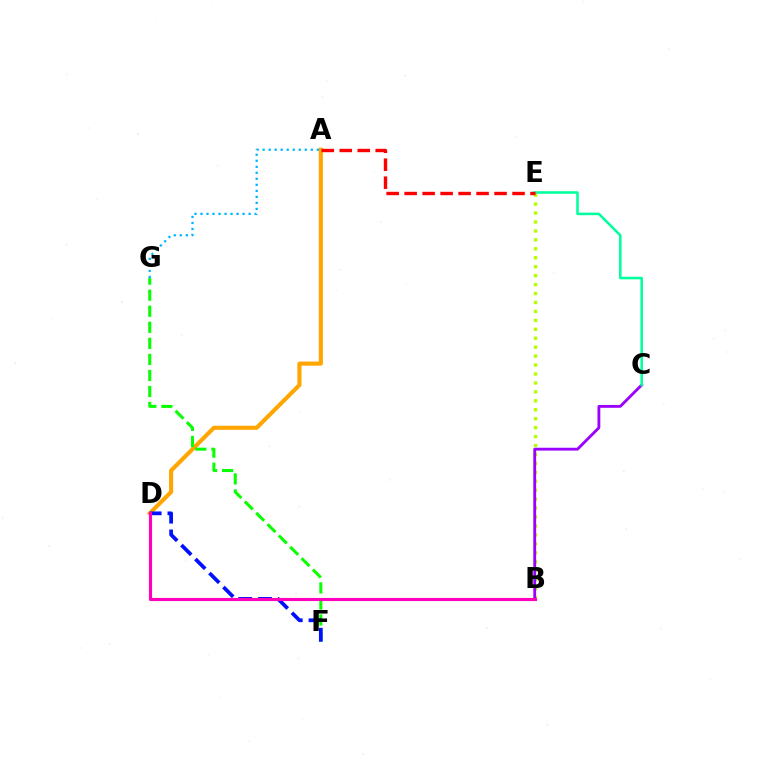{('A', 'D'): [{'color': '#ffa500', 'line_style': 'solid', 'thickness': 2.95}], ('B', 'E'): [{'color': '#b3ff00', 'line_style': 'dotted', 'thickness': 2.43}], ('B', 'C'): [{'color': '#9b00ff', 'line_style': 'solid', 'thickness': 2.04}], ('F', 'G'): [{'color': '#08ff00', 'line_style': 'dashed', 'thickness': 2.18}], ('D', 'F'): [{'color': '#0010ff', 'line_style': 'dashed', 'thickness': 2.69}], ('B', 'D'): [{'color': '#ff00bd', 'line_style': 'solid', 'thickness': 2.25}], ('C', 'E'): [{'color': '#00ff9d', 'line_style': 'solid', 'thickness': 1.84}], ('A', 'E'): [{'color': '#ff0000', 'line_style': 'dashed', 'thickness': 2.44}], ('A', 'G'): [{'color': '#00b5ff', 'line_style': 'dotted', 'thickness': 1.63}]}